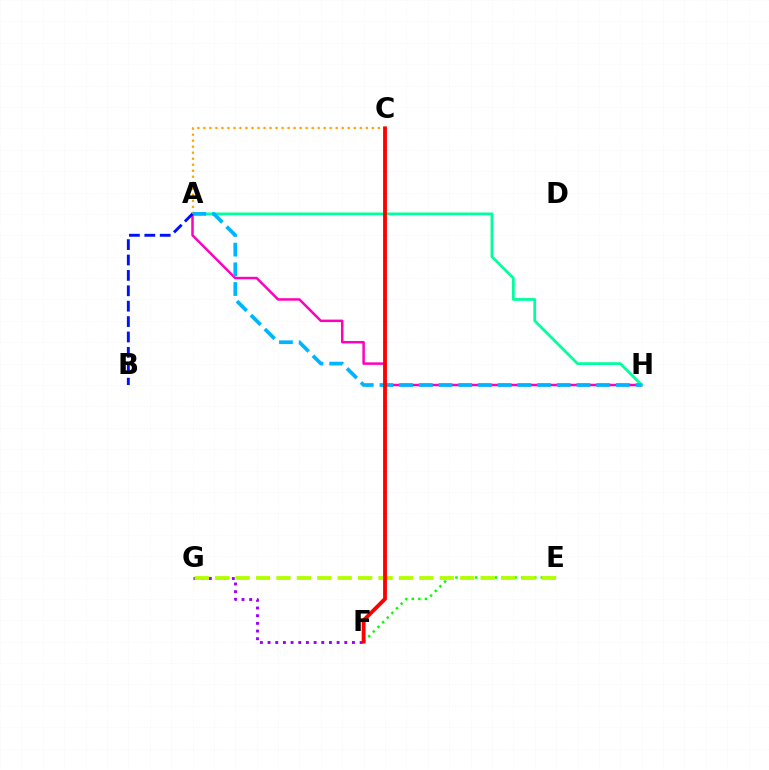{('A', 'H'): [{'color': '#ff00bd', 'line_style': 'solid', 'thickness': 1.79}, {'color': '#00ff9d', 'line_style': 'solid', 'thickness': 1.98}, {'color': '#00b5ff', 'line_style': 'dashed', 'thickness': 2.68}], ('A', 'C'): [{'color': '#ffa500', 'line_style': 'dotted', 'thickness': 1.63}], ('F', 'G'): [{'color': '#9b00ff', 'line_style': 'dotted', 'thickness': 2.08}], ('A', 'B'): [{'color': '#0010ff', 'line_style': 'dashed', 'thickness': 2.09}], ('E', 'F'): [{'color': '#08ff00', 'line_style': 'dotted', 'thickness': 1.78}], ('E', 'G'): [{'color': '#b3ff00', 'line_style': 'dashed', 'thickness': 2.77}], ('C', 'F'): [{'color': '#ff0000', 'line_style': 'solid', 'thickness': 2.75}]}